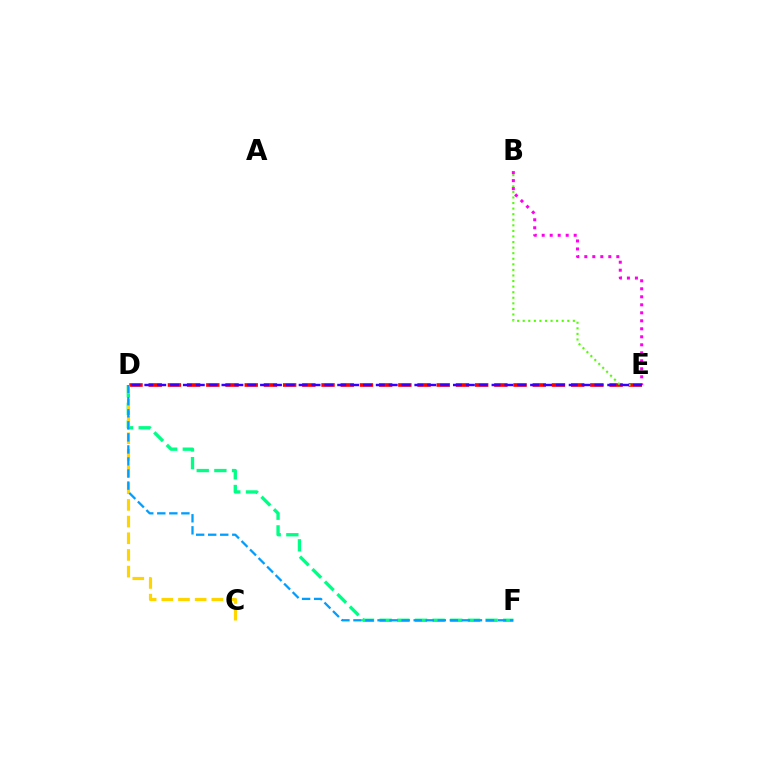{('D', 'F'): [{'color': '#00ff86', 'line_style': 'dashed', 'thickness': 2.4}, {'color': '#009eff', 'line_style': 'dashed', 'thickness': 1.64}], ('D', 'E'): [{'color': '#ff0000', 'line_style': 'dashed', 'thickness': 2.61}, {'color': '#3700ff', 'line_style': 'dashed', 'thickness': 1.75}], ('C', 'D'): [{'color': '#ffd500', 'line_style': 'dashed', 'thickness': 2.27}], ('B', 'E'): [{'color': '#4fff00', 'line_style': 'dotted', 'thickness': 1.51}, {'color': '#ff00ed', 'line_style': 'dotted', 'thickness': 2.17}]}